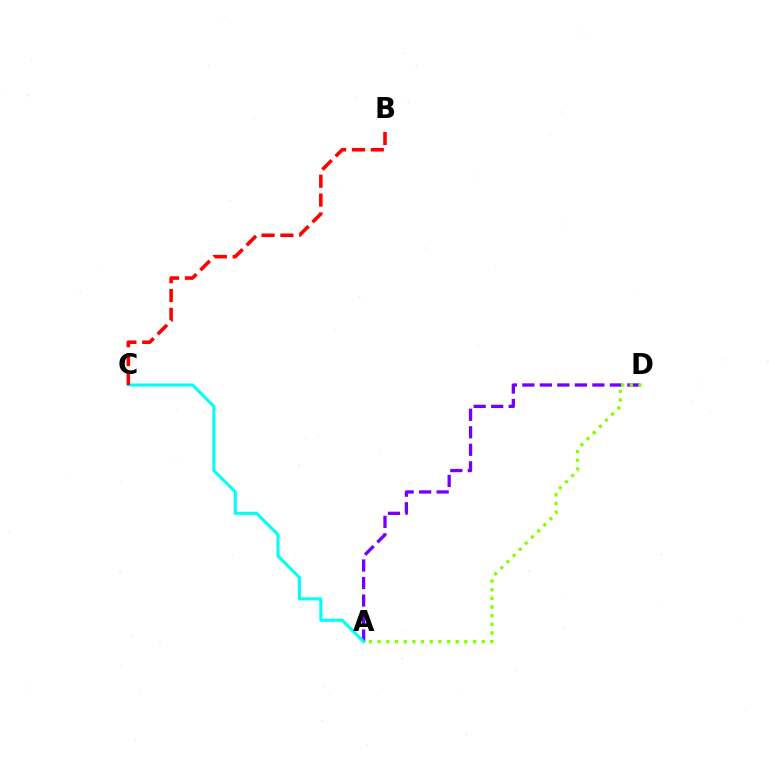{('A', 'D'): [{'color': '#7200ff', 'line_style': 'dashed', 'thickness': 2.38}, {'color': '#84ff00', 'line_style': 'dotted', 'thickness': 2.36}], ('A', 'C'): [{'color': '#00fff6', 'line_style': 'solid', 'thickness': 2.22}], ('B', 'C'): [{'color': '#ff0000', 'line_style': 'dashed', 'thickness': 2.56}]}